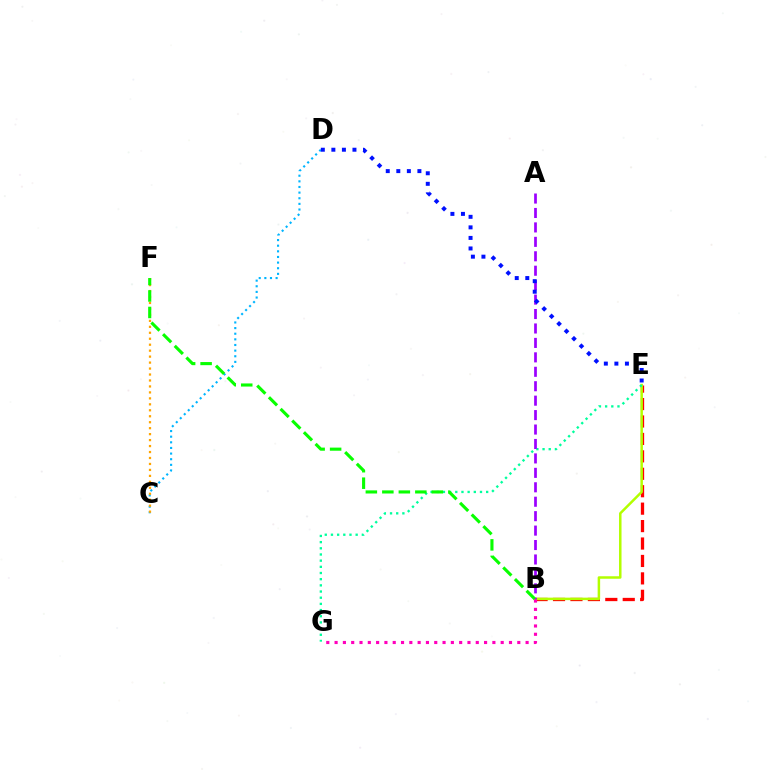{('C', 'D'): [{'color': '#00b5ff', 'line_style': 'dotted', 'thickness': 1.53}], ('B', 'E'): [{'color': '#ff0000', 'line_style': 'dashed', 'thickness': 2.37}, {'color': '#b3ff00', 'line_style': 'solid', 'thickness': 1.8}], ('C', 'F'): [{'color': '#ffa500', 'line_style': 'dotted', 'thickness': 1.62}], ('E', 'G'): [{'color': '#00ff9d', 'line_style': 'dotted', 'thickness': 1.68}], ('A', 'B'): [{'color': '#9b00ff', 'line_style': 'dashed', 'thickness': 1.96}], ('D', 'E'): [{'color': '#0010ff', 'line_style': 'dotted', 'thickness': 2.86}], ('B', 'F'): [{'color': '#08ff00', 'line_style': 'dashed', 'thickness': 2.24}], ('B', 'G'): [{'color': '#ff00bd', 'line_style': 'dotted', 'thickness': 2.26}]}